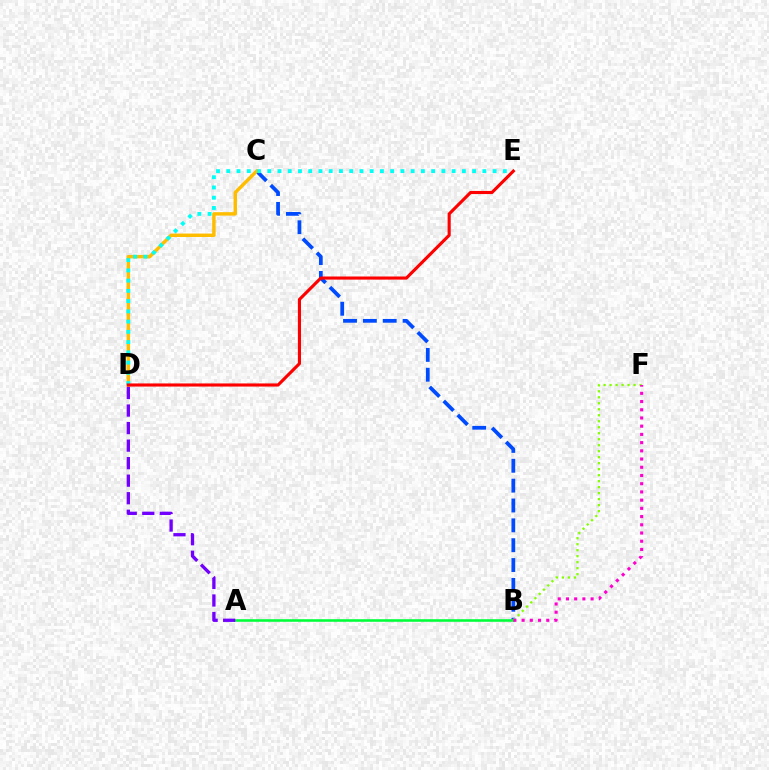{('B', 'C'): [{'color': '#004bff', 'line_style': 'dashed', 'thickness': 2.7}], ('C', 'D'): [{'color': '#ffbd00', 'line_style': 'solid', 'thickness': 2.48}], ('D', 'E'): [{'color': '#00fff6', 'line_style': 'dotted', 'thickness': 2.78}, {'color': '#ff0000', 'line_style': 'solid', 'thickness': 2.24}], ('A', 'B'): [{'color': '#00ff39', 'line_style': 'solid', 'thickness': 1.86}], ('A', 'D'): [{'color': '#7200ff', 'line_style': 'dashed', 'thickness': 2.38}], ('B', 'F'): [{'color': '#84ff00', 'line_style': 'dotted', 'thickness': 1.63}, {'color': '#ff00cf', 'line_style': 'dotted', 'thickness': 2.23}]}